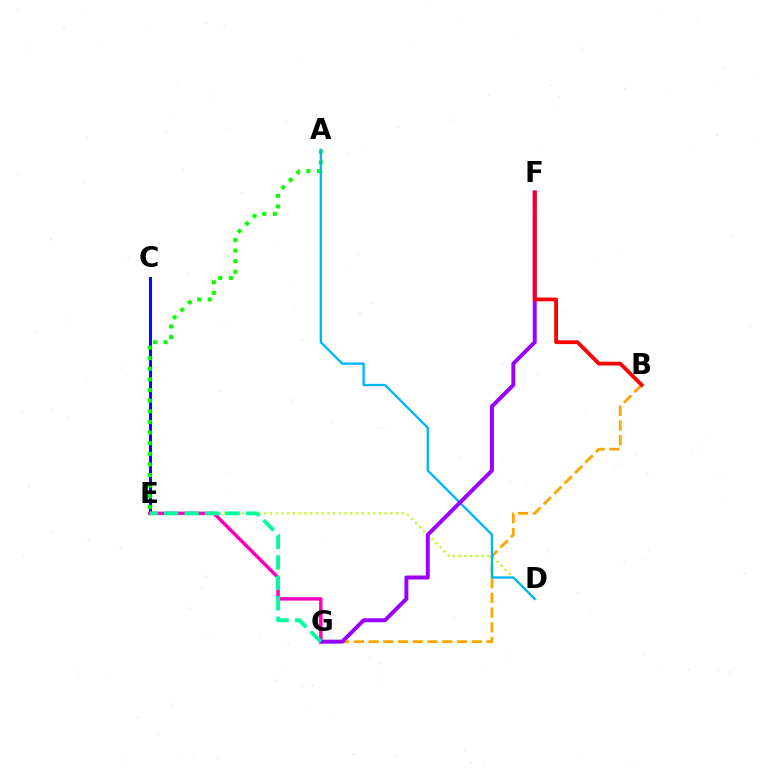{('D', 'E'): [{'color': '#b3ff00', 'line_style': 'dotted', 'thickness': 1.56}], ('C', 'E'): [{'color': '#0010ff', 'line_style': 'solid', 'thickness': 2.19}], ('A', 'E'): [{'color': '#08ff00', 'line_style': 'dotted', 'thickness': 2.89}], ('E', 'G'): [{'color': '#ff00bd', 'line_style': 'solid', 'thickness': 2.48}, {'color': '#00ff9d', 'line_style': 'dashed', 'thickness': 2.78}], ('B', 'G'): [{'color': '#ffa500', 'line_style': 'dashed', 'thickness': 2.0}], ('A', 'D'): [{'color': '#00b5ff', 'line_style': 'solid', 'thickness': 1.68}], ('F', 'G'): [{'color': '#9b00ff', 'line_style': 'solid', 'thickness': 2.85}], ('B', 'F'): [{'color': '#ff0000', 'line_style': 'solid', 'thickness': 2.73}]}